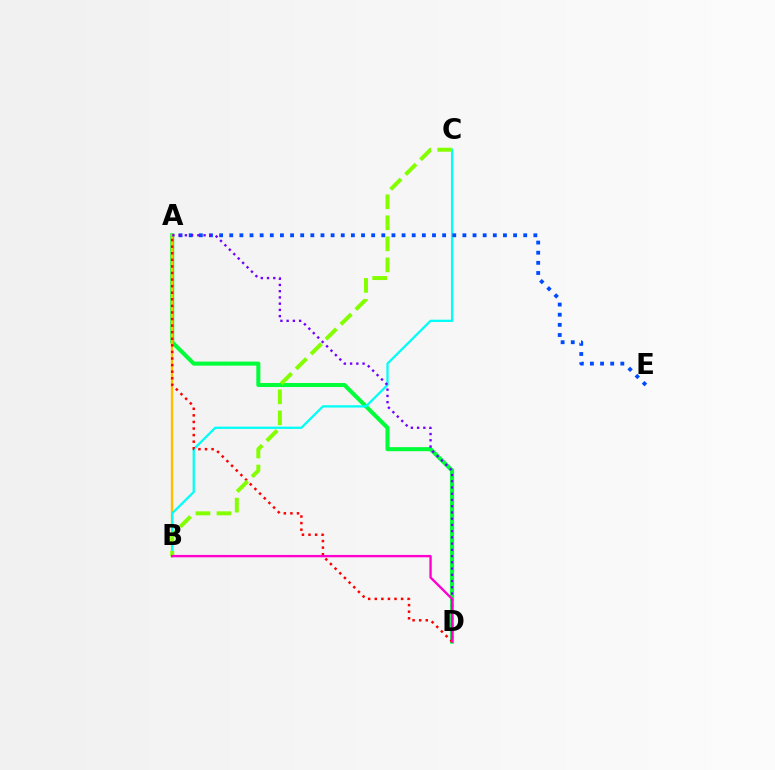{('A', 'D'): [{'color': '#00ff39', 'line_style': 'solid', 'thickness': 2.91}, {'color': '#7200ff', 'line_style': 'dotted', 'thickness': 1.69}, {'color': '#ff0000', 'line_style': 'dotted', 'thickness': 1.79}], ('A', 'B'): [{'color': '#ffbd00', 'line_style': 'solid', 'thickness': 1.71}], ('B', 'C'): [{'color': '#00fff6', 'line_style': 'solid', 'thickness': 1.63}, {'color': '#84ff00', 'line_style': 'dashed', 'thickness': 2.86}], ('A', 'E'): [{'color': '#004bff', 'line_style': 'dotted', 'thickness': 2.75}], ('B', 'D'): [{'color': '#ff00cf', 'line_style': 'solid', 'thickness': 1.71}]}